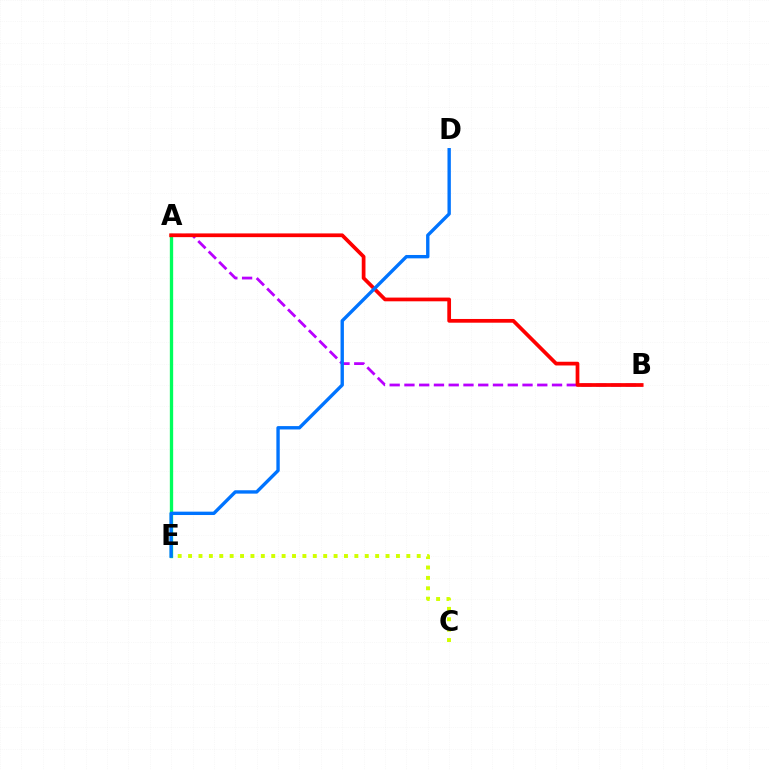{('A', 'E'): [{'color': '#00ff5c', 'line_style': 'solid', 'thickness': 2.39}], ('A', 'B'): [{'color': '#b900ff', 'line_style': 'dashed', 'thickness': 2.01}, {'color': '#ff0000', 'line_style': 'solid', 'thickness': 2.68}], ('C', 'E'): [{'color': '#d1ff00', 'line_style': 'dotted', 'thickness': 2.82}], ('D', 'E'): [{'color': '#0074ff', 'line_style': 'solid', 'thickness': 2.43}]}